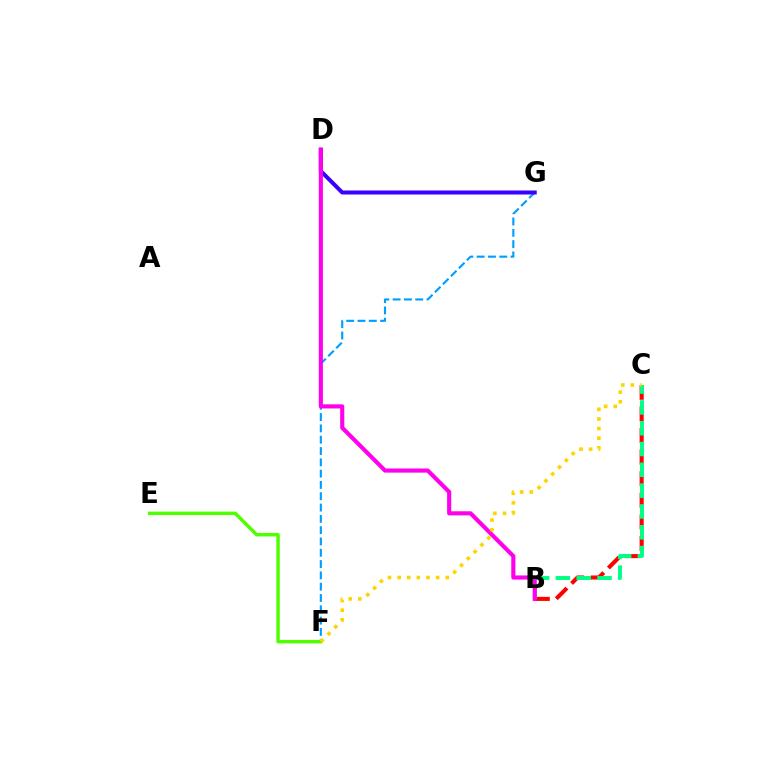{('F', 'G'): [{'color': '#009eff', 'line_style': 'dashed', 'thickness': 1.54}], ('D', 'G'): [{'color': '#3700ff', 'line_style': 'solid', 'thickness': 2.89}], ('B', 'C'): [{'color': '#ff0000', 'line_style': 'dashed', 'thickness': 2.94}, {'color': '#00ff86', 'line_style': 'dashed', 'thickness': 2.83}], ('E', 'F'): [{'color': '#4fff00', 'line_style': 'solid', 'thickness': 2.49}], ('B', 'D'): [{'color': '#ff00ed', 'line_style': 'solid', 'thickness': 2.97}], ('C', 'F'): [{'color': '#ffd500', 'line_style': 'dotted', 'thickness': 2.62}]}